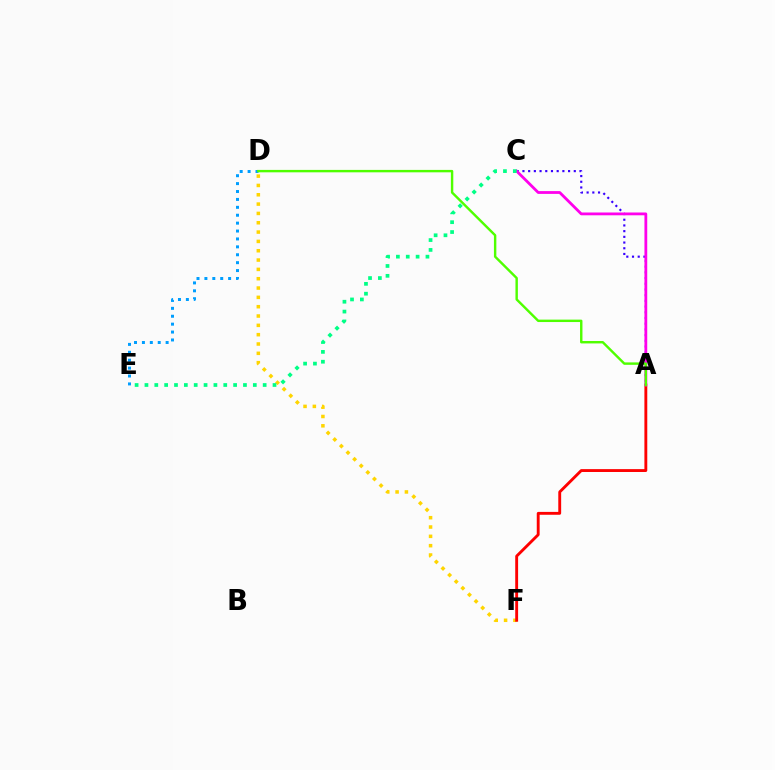{('D', 'E'): [{'color': '#009eff', 'line_style': 'dotted', 'thickness': 2.15}], ('D', 'F'): [{'color': '#ffd500', 'line_style': 'dotted', 'thickness': 2.53}], ('A', 'F'): [{'color': '#ff0000', 'line_style': 'solid', 'thickness': 2.07}], ('A', 'C'): [{'color': '#3700ff', 'line_style': 'dotted', 'thickness': 1.55}, {'color': '#ff00ed', 'line_style': 'solid', 'thickness': 2.01}], ('A', 'D'): [{'color': '#4fff00', 'line_style': 'solid', 'thickness': 1.74}], ('C', 'E'): [{'color': '#00ff86', 'line_style': 'dotted', 'thickness': 2.68}]}